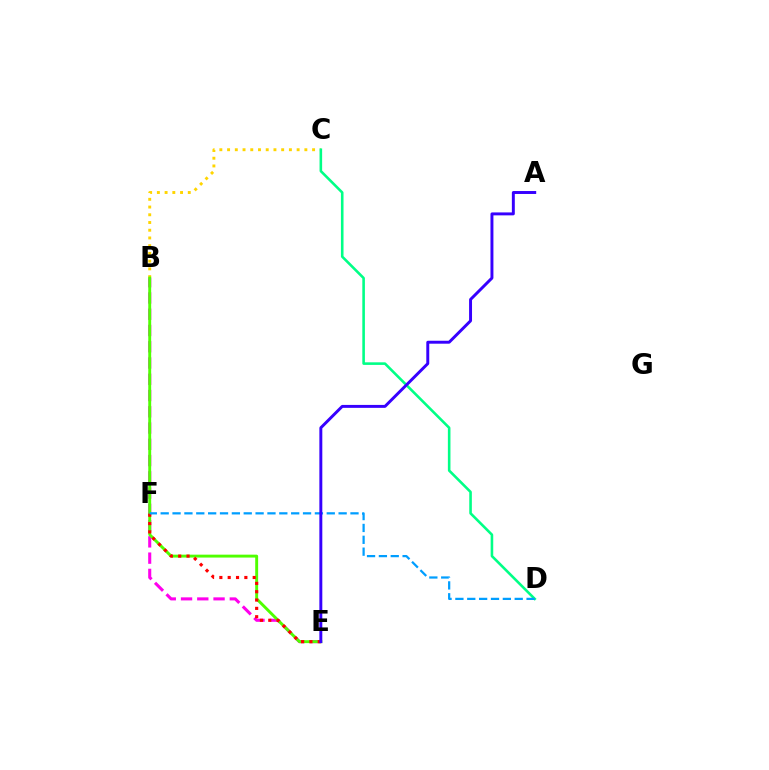{('B', 'C'): [{'color': '#ffd500', 'line_style': 'dotted', 'thickness': 2.1}], ('C', 'D'): [{'color': '#00ff86', 'line_style': 'solid', 'thickness': 1.87}], ('B', 'E'): [{'color': '#ff00ed', 'line_style': 'dashed', 'thickness': 2.21}, {'color': '#4fff00', 'line_style': 'solid', 'thickness': 2.1}], ('E', 'F'): [{'color': '#ff0000', 'line_style': 'dotted', 'thickness': 2.26}], ('D', 'F'): [{'color': '#009eff', 'line_style': 'dashed', 'thickness': 1.61}], ('A', 'E'): [{'color': '#3700ff', 'line_style': 'solid', 'thickness': 2.12}]}